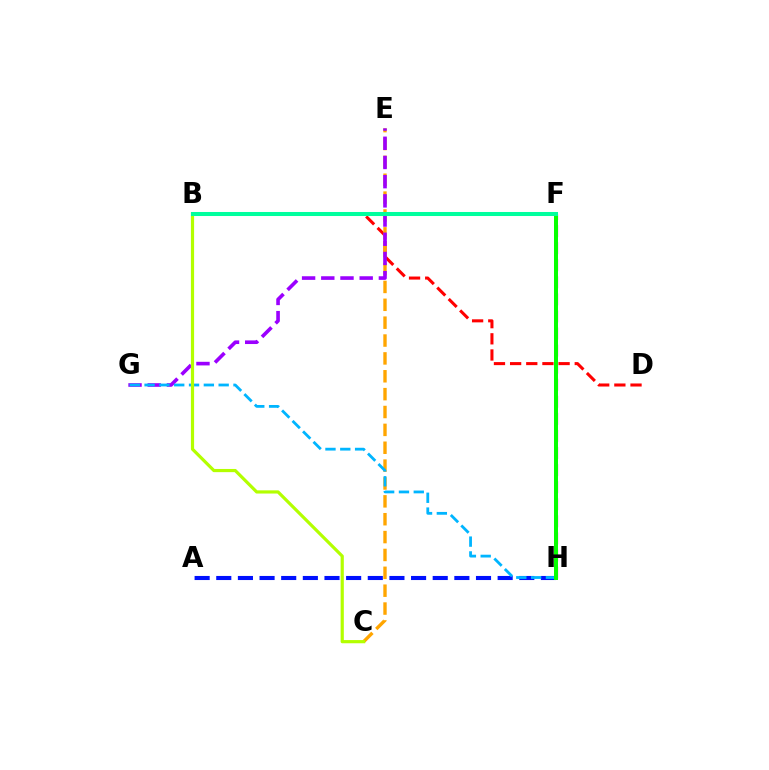{('B', 'D'): [{'color': '#ff0000', 'line_style': 'dashed', 'thickness': 2.2}], ('C', 'E'): [{'color': '#ffa500', 'line_style': 'dashed', 'thickness': 2.43}], ('A', 'H'): [{'color': '#0010ff', 'line_style': 'dashed', 'thickness': 2.94}], ('E', 'G'): [{'color': '#9b00ff', 'line_style': 'dashed', 'thickness': 2.61}], ('F', 'H'): [{'color': '#ff00bd', 'line_style': 'dashed', 'thickness': 2.32}, {'color': '#08ff00', 'line_style': 'solid', 'thickness': 2.87}], ('G', 'H'): [{'color': '#00b5ff', 'line_style': 'dashed', 'thickness': 2.01}], ('B', 'C'): [{'color': '#b3ff00', 'line_style': 'solid', 'thickness': 2.3}], ('B', 'F'): [{'color': '#00ff9d', 'line_style': 'solid', 'thickness': 2.91}]}